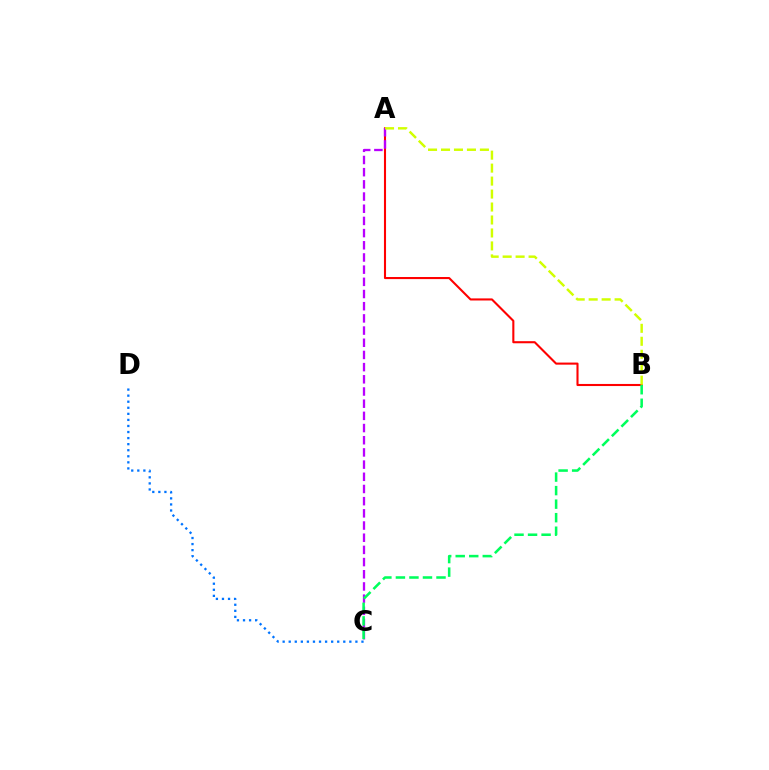{('A', 'B'): [{'color': '#ff0000', 'line_style': 'solid', 'thickness': 1.51}, {'color': '#d1ff00', 'line_style': 'dashed', 'thickness': 1.76}], ('A', 'C'): [{'color': '#b900ff', 'line_style': 'dashed', 'thickness': 1.66}], ('C', 'D'): [{'color': '#0074ff', 'line_style': 'dotted', 'thickness': 1.65}], ('B', 'C'): [{'color': '#00ff5c', 'line_style': 'dashed', 'thickness': 1.84}]}